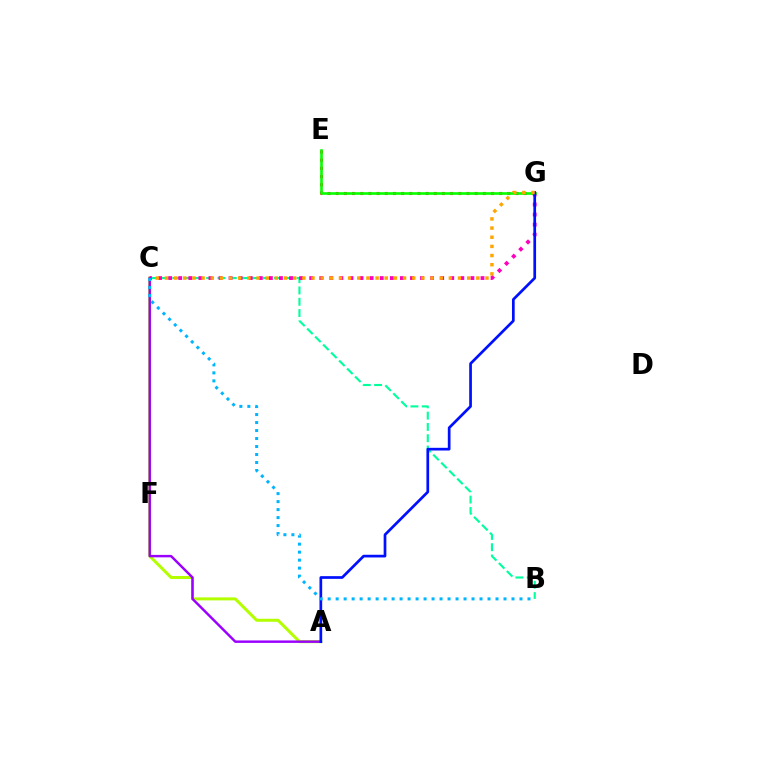{('B', 'C'): [{'color': '#00ff9d', 'line_style': 'dashed', 'thickness': 1.53}, {'color': '#00b5ff', 'line_style': 'dotted', 'thickness': 2.17}], ('E', 'G'): [{'color': '#ff0000', 'line_style': 'dotted', 'thickness': 2.22}, {'color': '#08ff00', 'line_style': 'solid', 'thickness': 1.9}], ('A', 'C'): [{'color': '#b3ff00', 'line_style': 'solid', 'thickness': 2.16}, {'color': '#9b00ff', 'line_style': 'solid', 'thickness': 1.76}], ('C', 'G'): [{'color': '#ff00bd', 'line_style': 'dotted', 'thickness': 2.74}, {'color': '#ffa500', 'line_style': 'dotted', 'thickness': 2.49}], ('A', 'G'): [{'color': '#0010ff', 'line_style': 'solid', 'thickness': 1.95}]}